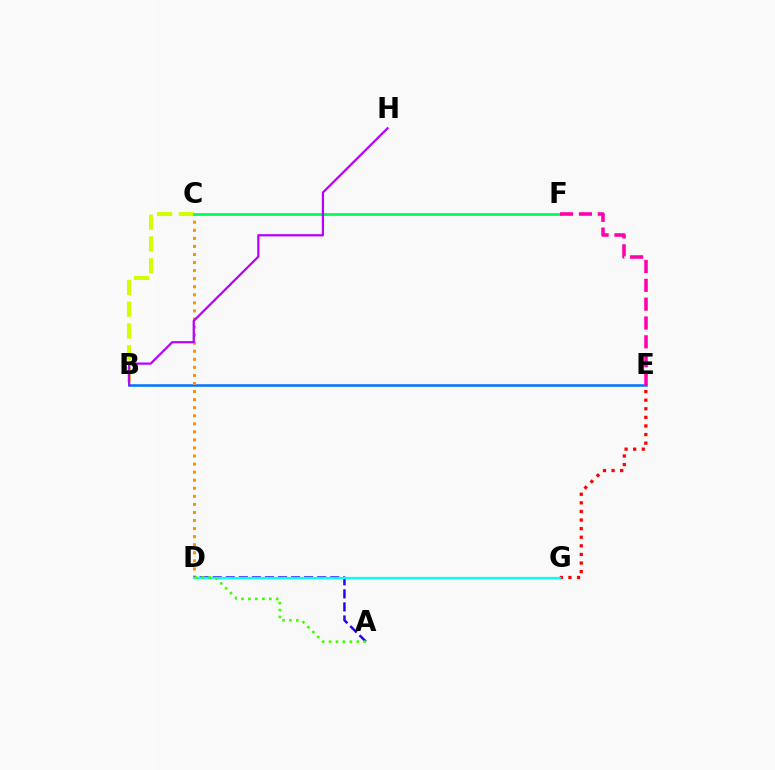{('B', 'E'): [{'color': '#0074ff', 'line_style': 'solid', 'thickness': 1.82}], ('C', 'D'): [{'color': '#ff9400', 'line_style': 'dotted', 'thickness': 2.19}], ('A', 'D'): [{'color': '#2500ff', 'line_style': 'dashed', 'thickness': 1.77}, {'color': '#3dff00', 'line_style': 'dotted', 'thickness': 1.88}], ('E', 'G'): [{'color': '#ff0000', 'line_style': 'dotted', 'thickness': 2.34}], ('B', 'C'): [{'color': '#d1ff00', 'line_style': 'dashed', 'thickness': 2.96}], ('C', 'F'): [{'color': '#00ff5c', 'line_style': 'solid', 'thickness': 2.03}], ('E', 'F'): [{'color': '#ff00ac', 'line_style': 'dashed', 'thickness': 2.56}], ('D', 'G'): [{'color': '#00fff6', 'line_style': 'solid', 'thickness': 1.59}], ('B', 'H'): [{'color': '#b900ff', 'line_style': 'solid', 'thickness': 1.61}]}